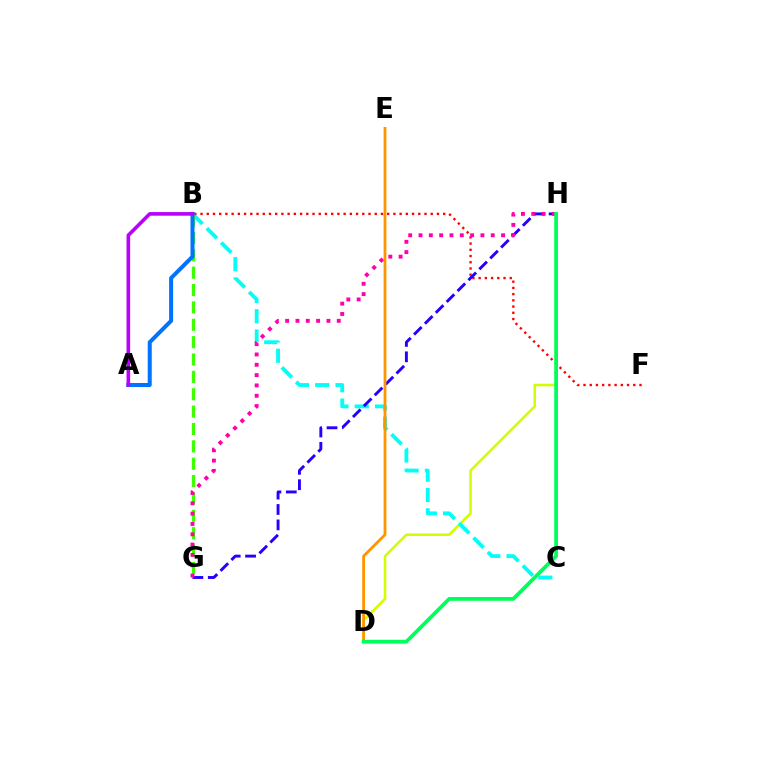{('D', 'H'): [{'color': '#d1ff00', 'line_style': 'solid', 'thickness': 1.84}, {'color': '#00ff5c', 'line_style': 'solid', 'thickness': 2.72}], ('B', 'C'): [{'color': '#00fff6', 'line_style': 'dashed', 'thickness': 2.76}], ('B', 'F'): [{'color': '#ff0000', 'line_style': 'dotted', 'thickness': 1.69}], ('B', 'G'): [{'color': '#3dff00', 'line_style': 'dashed', 'thickness': 2.36}], ('A', 'B'): [{'color': '#0074ff', 'line_style': 'solid', 'thickness': 2.9}, {'color': '#b900ff', 'line_style': 'solid', 'thickness': 2.6}], ('G', 'H'): [{'color': '#2500ff', 'line_style': 'dashed', 'thickness': 2.09}, {'color': '#ff00ac', 'line_style': 'dotted', 'thickness': 2.8}], ('D', 'E'): [{'color': '#ff9400', 'line_style': 'solid', 'thickness': 2.01}]}